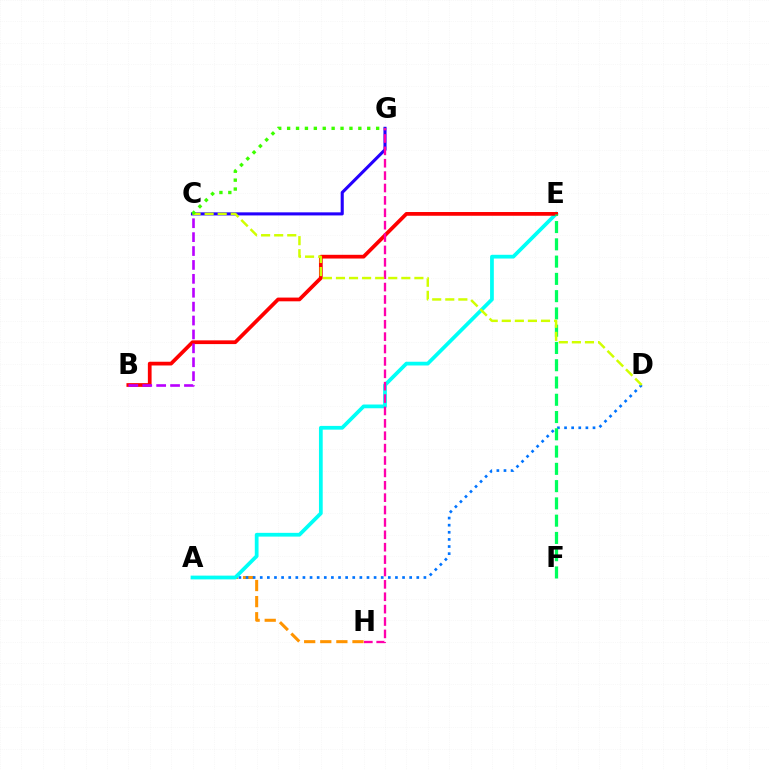{('A', 'H'): [{'color': '#ff9400', 'line_style': 'dashed', 'thickness': 2.19}], ('A', 'D'): [{'color': '#0074ff', 'line_style': 'dotted', 'thickness': 1.93}], ('A', 'E'): [{'color': '#00fff6', 'line_style': 'solid', 'thickness': 2.7}], ('C', 'G'): [{'color': '#2500ff', 'line_style': 'solid', 'thickness': 2.23}, {'color': '#3dff00', 'line_style': 'dotted', 'thickness': 2.42}], ('B', 'E'): [{'color': '#ff0000', 'line_style': 'solid', 'thickness': 2.69}], ('G', 'H'): [{'color': '#ff00ac', 'line_style': 'dashed', 'thickness': 1.68}], ('E', 'F'): [{'color': '#00ff5c', 'line_style': 'dashed', 'thickness': 2.35}], ('B', 'C'): [{'color': '#b900ff', 'line_style': 'dashed', 'thickness': 1.89}], ('C', 'D'): [{'color': '#d1ff00', 'line_style': 'dashed', 'thickness': 1.78}]}